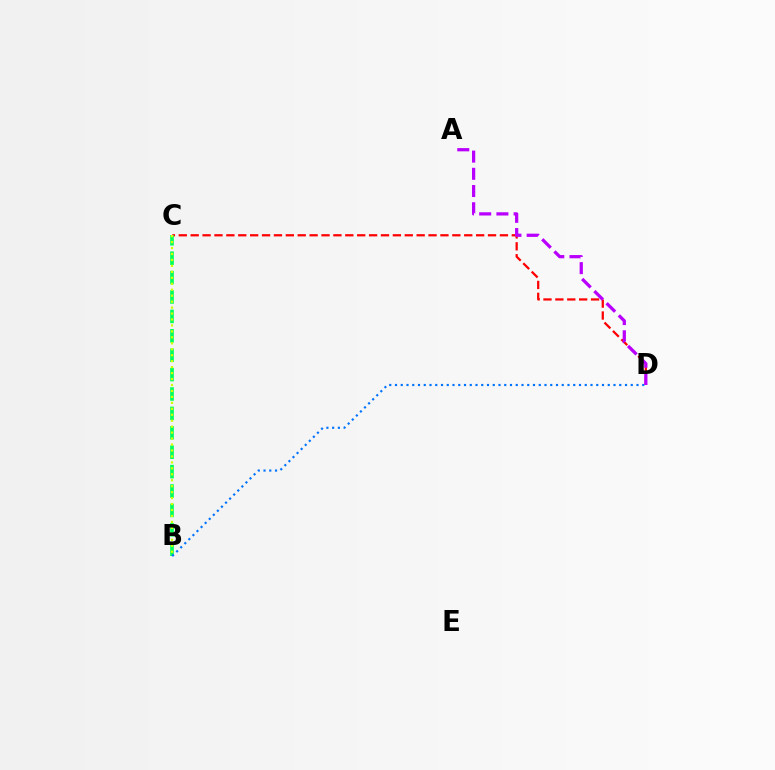{('C', 'D'): [{'color': '#ff0000', 'line_style': 'dashed', 'thickness': 1.62}], ('B', 'C'): [{'color': '#00ff5c', 'line_style': 'dashed', 'thickness': 2.64}, {'color': '#d1ff00', 'line_style': 'dotted', 'thickness': 1.62}], ('B', 'D'): [{'color': '#0074ff', 'line_style': 'dotted', 'thickness': 1.56}], ('A', 'D'): [{'color': '#b900ff', 'line_style': 'dashed', 'thickness': 2.34}]}